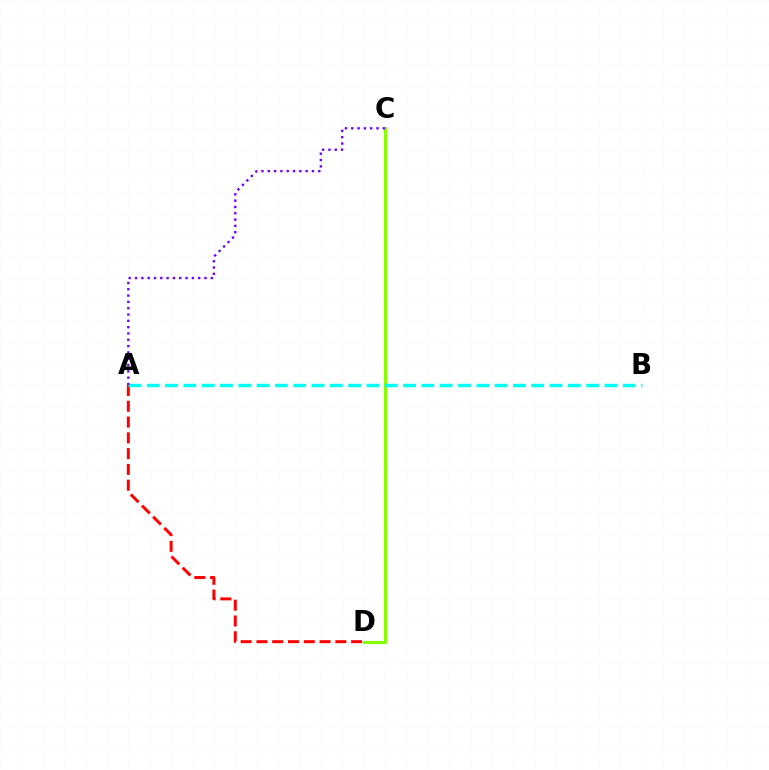{('A', 'D'): [{'color': '#ff0000', 'line_style': 'dashed', 'thickness': 2.14}], ('C', 'D'): [{'color': '#84ff00', 'line_style': 'solid', 'thickness': 2.25}], ('A', 'B'): [{'color': '#00fff6', 'line_style': 'dashed', 'thickness': 2.49}], ('A', 'C'): [{'color': '#7200ff', 'line_style': 'dotted', 'thickness': 1.72}]}